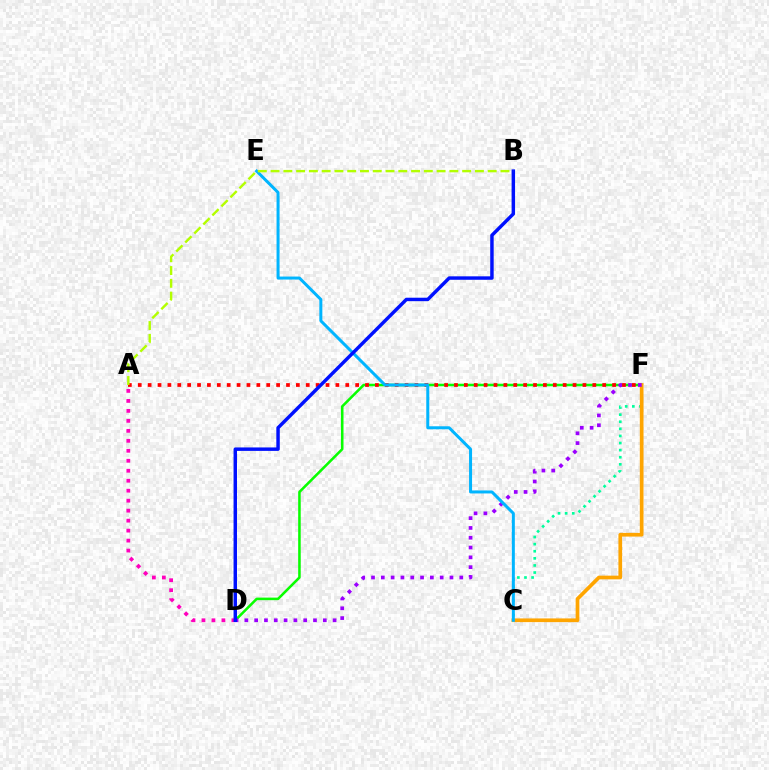{('C', 'F'): [{'color': '#00ff9d', 'line_style': 'dotted', 'thickness': 1.93}, {'color': '#ffa500', 'line_style': 'solid', 'thickness': 2.67}], ('D', 'F'): [{'color': '#08ff00', 'line_style': 'solid', 'thickness': 1.84}, {'color': '#9b00ff', 'line_style': 'dotted', 'thickness': 2.66}], ('A', 'F'): [{'color': '#ff0000', 'line_style': 'dotted', 'thickness': 2.68}], ('C', 'E'): [{'color': '#00b5ff', 'line_style': 'solid', 'thickness': 2.17}], ('A', 'D'): [{'color': '#ff00bd', 'line_style': 'dotted', 'thickness': 2.71}], ('B', 'D'): [{'color': '#0010ff', 'line_style': 'solid', 'thickness': 2.49}], ('A', 'B'): [{'color': '#b3ff00', 'line_style': 'dashed', 'thickness': 1.74}]}